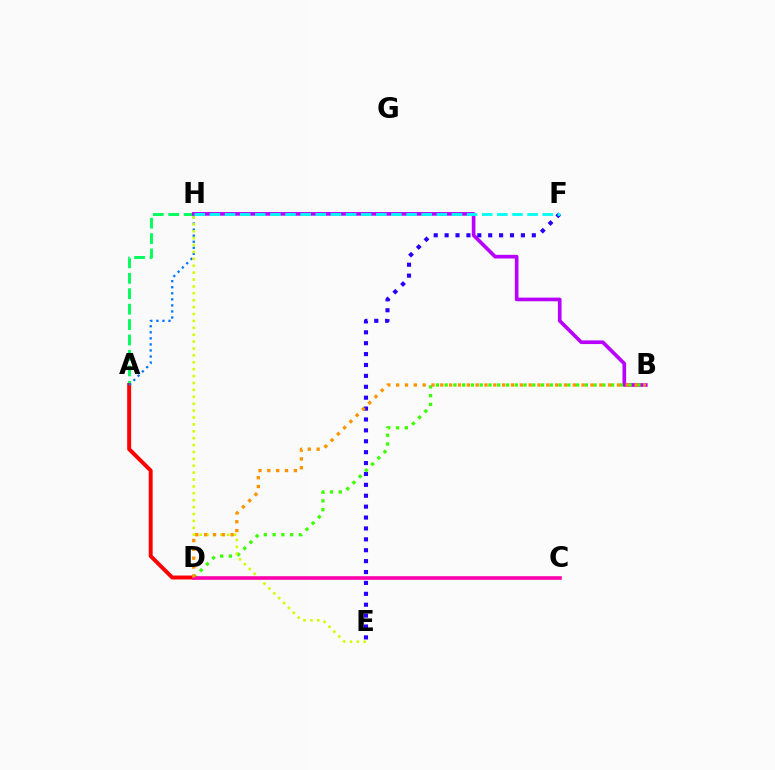{('A', 'H'): [{'color': '#00ff5c', 'line_style': 'dashed', 'thickness': 2.1}, {'color': '#0074ff', 'line_style': 'dotted', 'thickness': 1.64}], ('A', 'D'): [{'color': '#ff0000', 'line_style': 'solid', 'thickness': 2.83}], ('B', 'H'): [{'color': '#b900ff', 'line_style': 'solid', 'thickness': 2.63}], ('E', 'F'): [{'color': '#2500ff', 'line_style': 'dotted', 'thickness': 2.96}], ('B', 'D'): [{'color': '#3dff00', 'line_style': 'dotted', 'thickness': 2.38}, {'color': '#ff9400', 'line_style': 'dotted', 'thickness': 2.4}], ('E', 'H'): [{'color': '#d1ff00', 'line_style': 'dotted', 'thickness': 1.87}], ('F', 'H'): [{'color': '#00fff6', 'line_style': 'dashed', 'thickness': 2.06}], ('C', 'D'): [{'color': '#ff00ac', 'line_style': 'solid', 'thickness': 2.59}]}